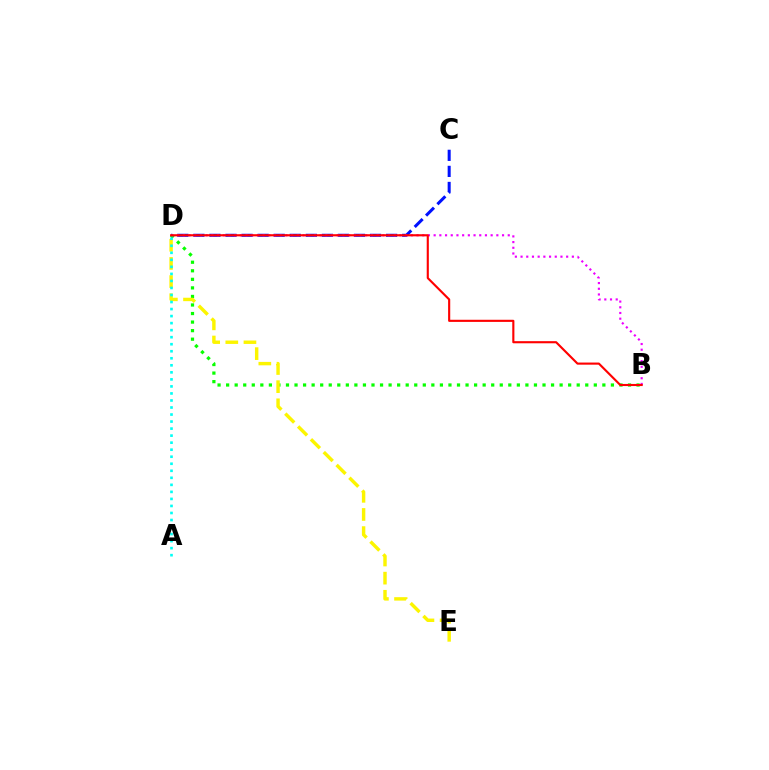{('C', 'D'): [{'color': '#0010ff', 'line_style': 'dashed', 'thickness': 2.18}], ('B', 'D'): [{'color': '#08ff00', 'line_style': 'dotted', 'thickness': 2.32}, {'color': '#ee00ff', 'line_style': 'dotted', 'thickness': 1.55}, {'color': '#ff0000', 'line_style': 'solid', 'thickness': 1.53}], ('D', 'E'): [{'color': '#fcf500', 'line_style': 'dashed', 'thickness': 2.46}], ('A', 'D'): [{'color': '#00fff6', 'line_style': 'dotted', 'thickness': 1.91}]}